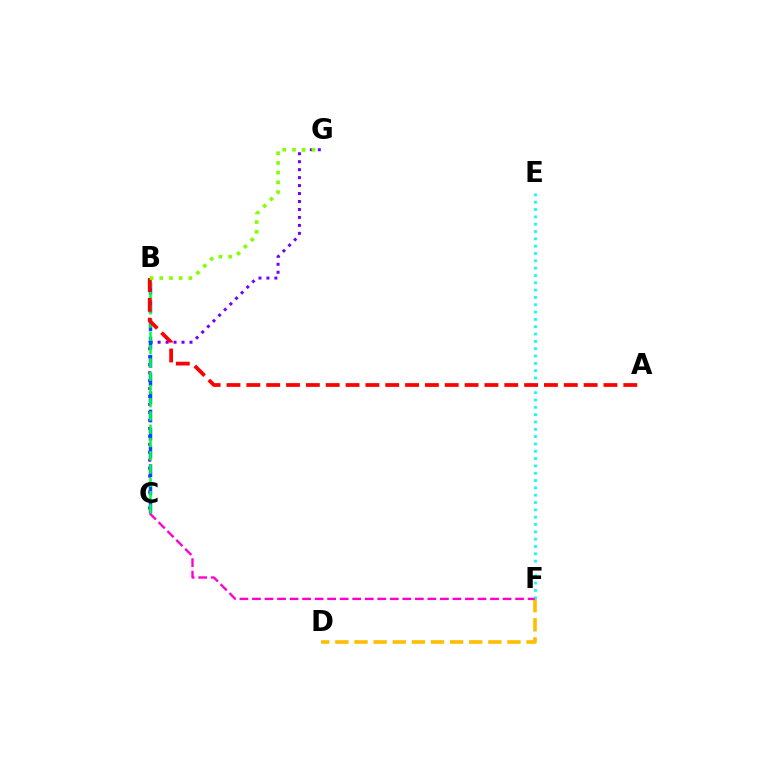{('D', 'F'): [{'color': '#ffbd00', 'line_style': 'dashed', 'thickness': 2.6}], ('C', 'G'): [{'color': '#7200ff', 'line_style': 'dotted', 'thickness': 2.16}], ('B', 'C'): [{'color': '#004bff', 'line_style': 'dashed', 'thickness': 2.48}, {'color': '#00ff39', 'line_style': 'dashed', 'thickness': 1.8}], ('E', 'F'): [{'color': '#00fff6', 'line_style': 'dotted', 'thickness': 1.99}], ('C', 'F'): [{'color': '#ff00cf', 'line_style': 'dashed', 'thickness': 1.7}], ('A', 'B'): [{'color': '#ff0000', 'line_style': 'dashed', 'thickness': 2.7}], ('B', 'G'): [{'color': '#84ff00', 'line_style': 'dotted', 'thickness': 2.64}]}